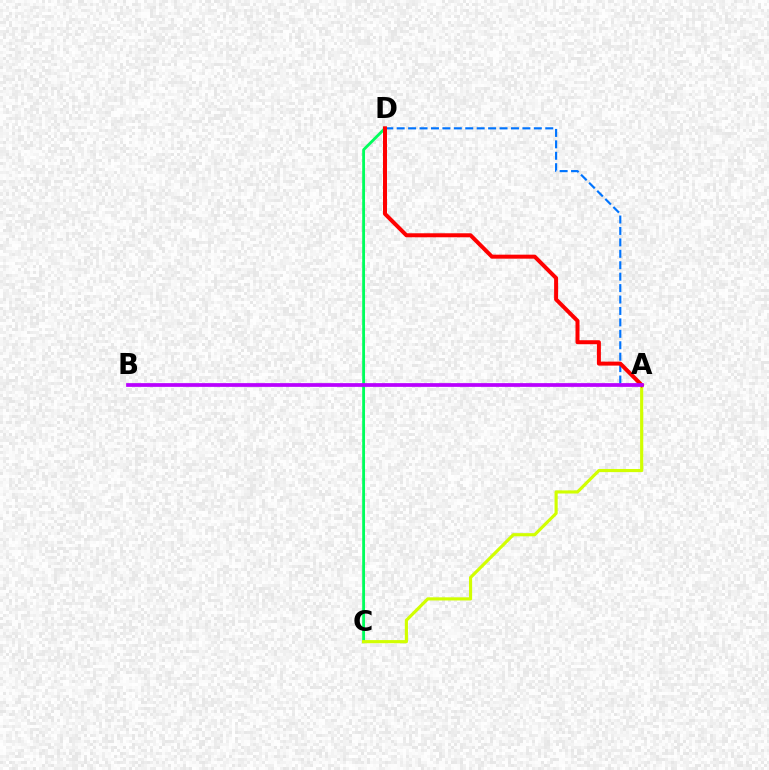{('A', 'D'): [{'color': '#0074ff', 'line_style': 'dashed', 'thickness': 1.55}, {'color': '#ff0000', 'line_style': 'solid', 'thickness': 2.88}], ('C', 'D'): [{'color': '#00ff5c', 'line_style': 'solid', 'thickness': 2.04}], ('A', 'C'): [{'color': '#d1ff00', 'line_style': 'solid', 'thickness': 2.26}], ('A', 'B'): [{'color': '#b900ff', 'line_style': 'solid', 'thickness': 2.69}]}